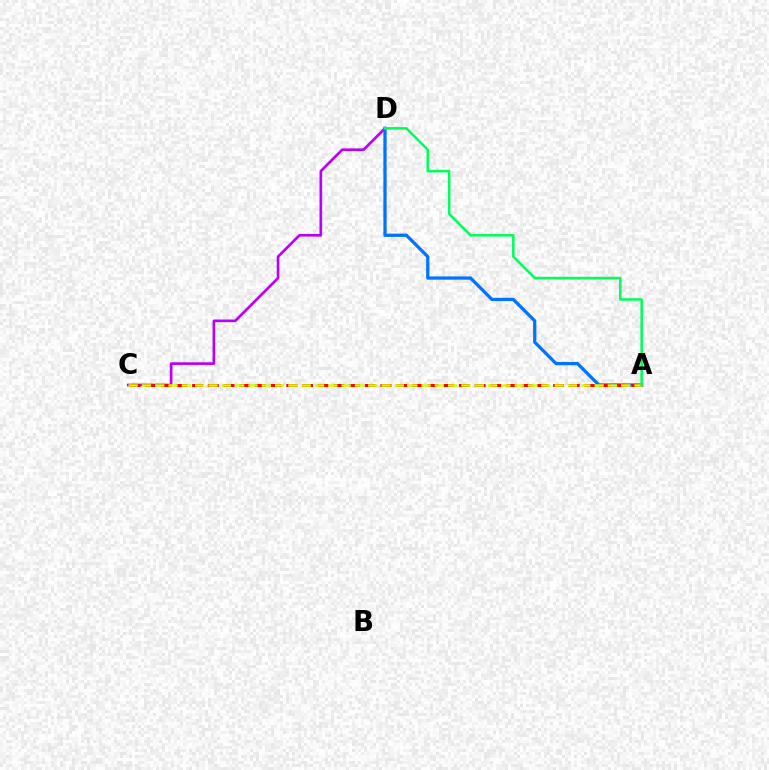{('C', 'D'): [{'color': '#b900ff', 'line_style': 'solid', 'thickness': 1.91}], ('A', 'D'): [{'color': '#0074ff', 'line_style': 'solid', 'thickness': 2.35}, {'color': '#00ff5c', 'line_style': 'solid', 'thickness': 1.83}], ('A', 'C'): [{'color': '#ff0000', 'line_style': 'dashed', 'thickness': 2.13}, {'color': '#d1ff00', 'line_style': 'dashed', 'thickness': 1.81}]}